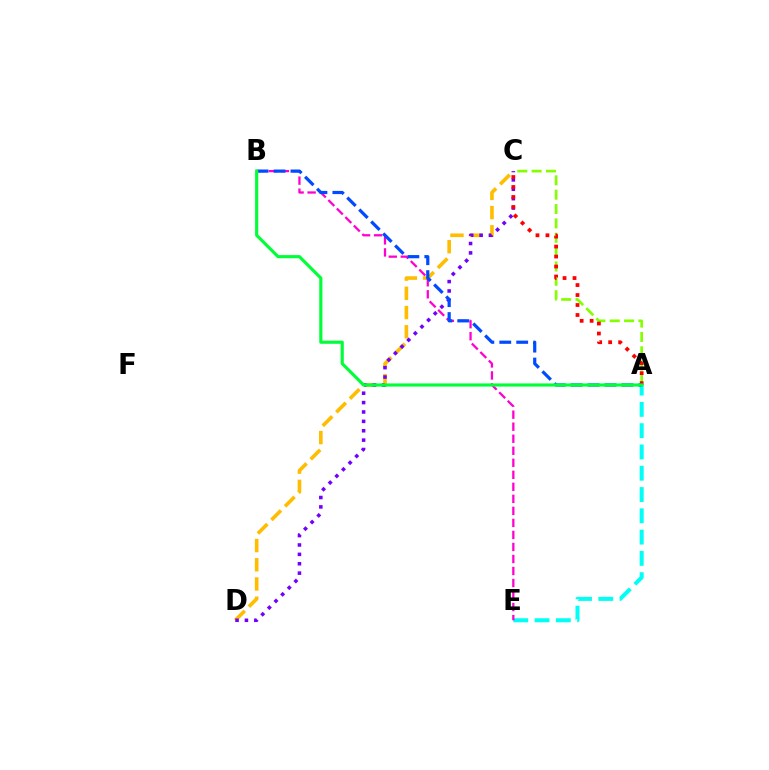{('C', 'D'): [{'color': '#ffbd00', 'line_style': 'dashed', 'thickness': 2.61}, {'color': '#7200ff', 'line_style': 'dotted', 'thickness': 2.55}], ('A', 'E'): [{'color': '#00fff6', 'line_style': 'dashed', 'thickness': 2.89}], ('A', 'C'): [{'color': '#84ff00', 'line_style': 'dashed', 'thickness': 1.95}, {'color': '#ff0000', 'line_style': 'dotted', 'thickness': 2.71}], ('B', 'E'): [{'color': '#ff00cf', 'line_style': 'dashed', 'thickness': 1.63}], ('A', 'B'): [{'color': '#004bff', 'line_style': 'dashed', 'thickness': 2.3}, {'color': '#00ff39', 'line_style': 'solid', 'thickness': 2.27}]}